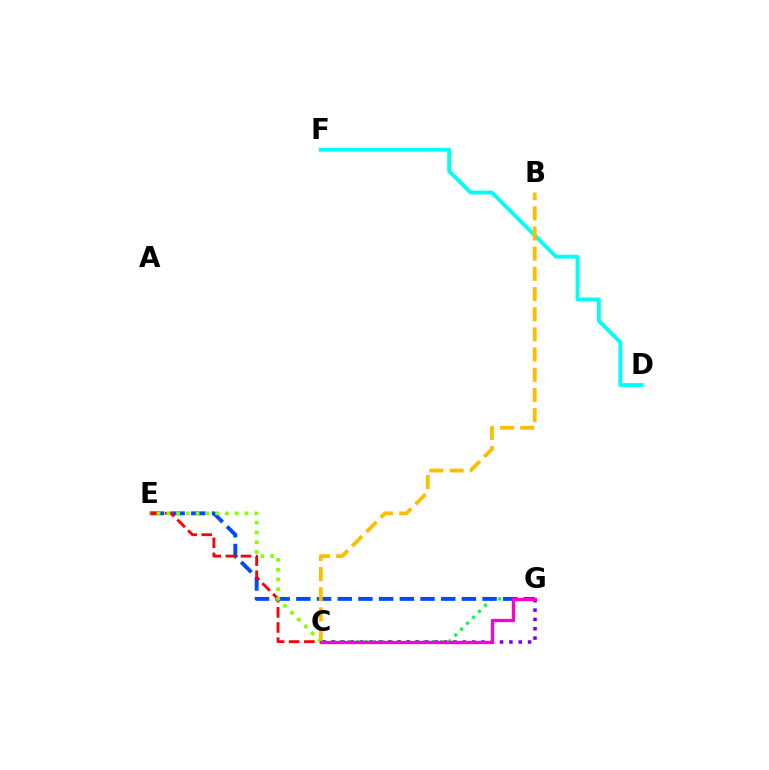{('C', 'G'): [{'color': '#00ff39', 'line_style': 'dotted', 'thickness': 2.28}, {'color': '#7200ff', 'line_style': 'dotted', 'thickness': 2.54}, {'color': '#ff00cf', 'line_style': 'solid', 'thickness': 2.37}], ('E', 'G'): [{'color': '#004bff', 'line_style': 'dashed', 'thickness': 2.81}], ('D', 'F'): [{'color': '#00fff6', 'line_style': 'solid', 'thickness': 2.78}], ('B', 'C'): [{'color': '#ffbd00', 'line_style': 'dashed', 'thickness': 2.74}], ('C', 'E'): [{'color': '#ff0000', 'line_style': 'dashed', 'thickness': 2.06}, {'color': '#84ff00', 'line_style': 'dotted', 'thickness': 2.65}]}